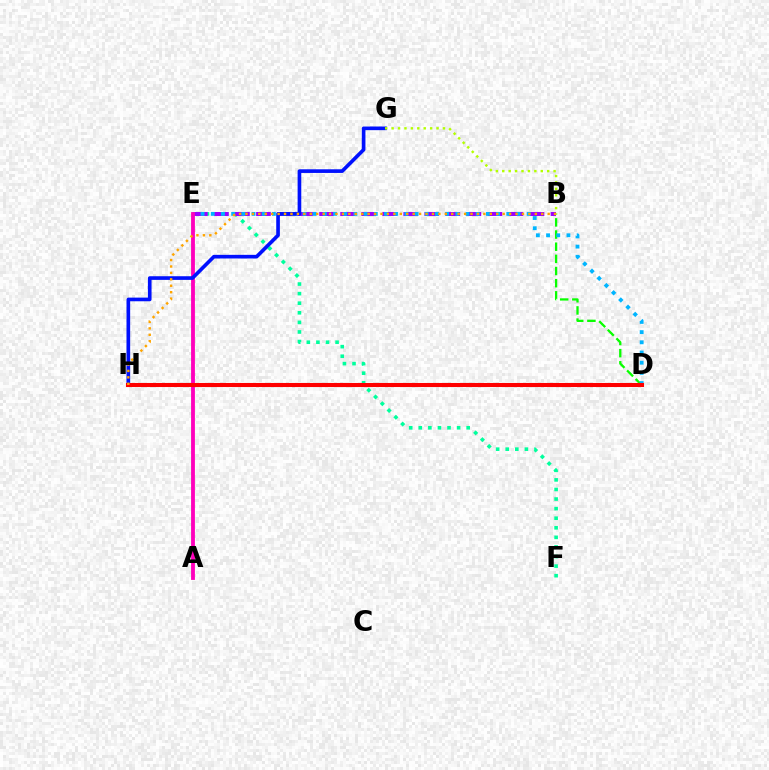{('B', 'D'): [{'color': '#08ff00', 'line_style': 'dashed', 'thickness': 1.65}], ('E', 'F'): [{'color': '#00ff9d', 'line_style': 'dotted', 'thickness': 2.6}], ('B', 'E'): [{'color': '#9b00ff', 'line_style': 'dashed', 'thickness': 2.86}], ('D', 'E'): [{'color': '#00b5ff', 'line_style': 'dotted', 'thickness': 2.77}], ('A', 'E'): [{'color': '#ff00bd', 'line_style': 'solid', 'thickness': 2.76}], ('G', 'H'): [{'color': '#0010ff', 'line_style': 'solid', 'thickness': 2.63}], ('B', 'G'): [{'color': '#b3ff00', 'line_style': 'dotted', 'thickness': 1.74}], ('D', 'H'): [{'color': '#ff0000', 'line_style': 'solid', 'thickness': 2.93}], ('B', 'H'): [{'color': '#ffa500', 'line_style': 'dotted', 'thickness': 1.75}]}